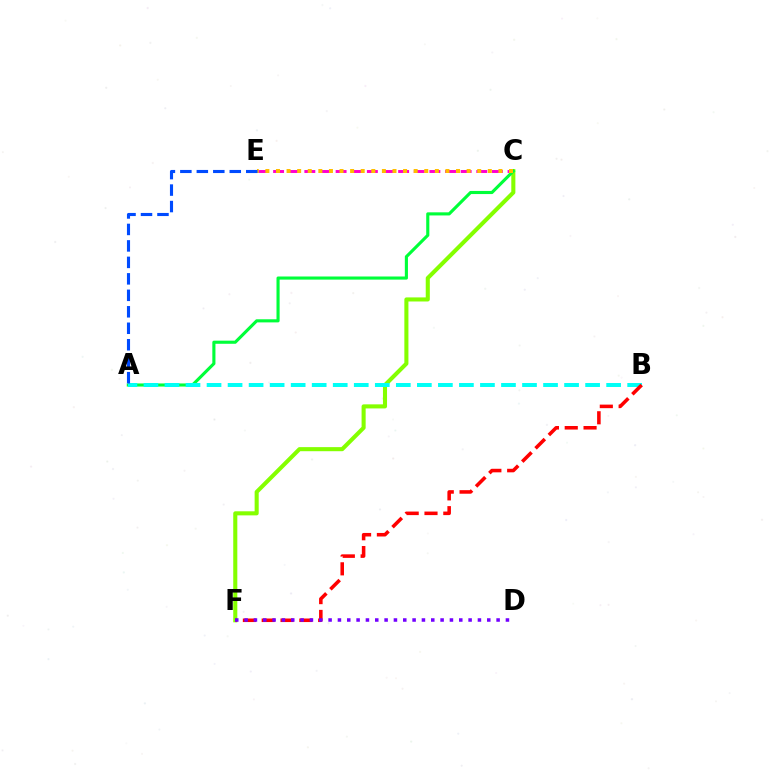{('C', 'E'): [{'color': '#ff00cf', 'line_style': 'dashed', 'thickness': 2.12}, {'color': '#ffbd00', 'line_style': 'dotted', 'thickness': 2.88}], ('C', 'F'): [{'color': '#84ff00', 'line_style': 'solid', 'thickness': 2.94}], ('A', 'C'): [{'color': '#00ff39', 'line_style': 'solid', 'thickness': 2.24}], ('A', 'B'): [{'color': '#00fff6', 'line_style': 'dashed', 'thickness': 2.86}], ('B', 'F'): [{'color': '#ff0000', 'line_style': 'dashed', 'thickness': 2.56}], ('A', 'E'): [{'color': '#004bff', 'line_style': 'dashed', 'thickness': 2.24}], ('D', 'F'): [{'color': '#7200ff', 'line_style': 'dotted', 'thickness': 2.54}]}